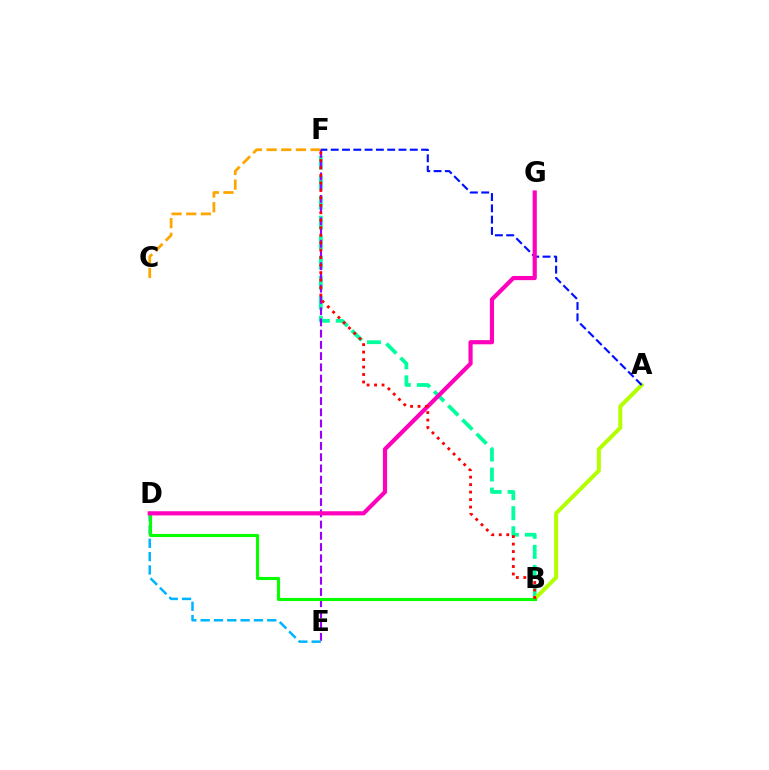{('B', 'F'): [{'color': '#00ff9d', 'line_style': 'dashed', 'thickness': 2.72}, {'color': '#ff0000', 'line_style': 'dotted', 'thickness': 2.03}], ('C', 'F'): [{'color': '#ffa500', 'line_style': 'dashed', 'thickness': 1.99}], ('E', 'F'): [{'color': '#9b00ff', 'line_style': 'dashed', 'thickness': 1.53}], ('A', 'B'): [{'color': '#b3ff00', 'line_style': 'solid', 'thickness': 2.87}], ('A', 'F'): [{'color': '#0010ff', 'line_style': 'dashed', 'thickness': 1.53}], ('D', 'E'): [{'color': '#00b5ff', 'line_style': 'dashed', 'thickness': 1.81}], ('B', 'D'): [{'color': '#08ff00', 'line_style': 'solid', 'thickness': 2.23}], ('D', 'G'): [{'color': '#ff00bd', 'line_style': 'solid', 'thickness': 3.0}]}